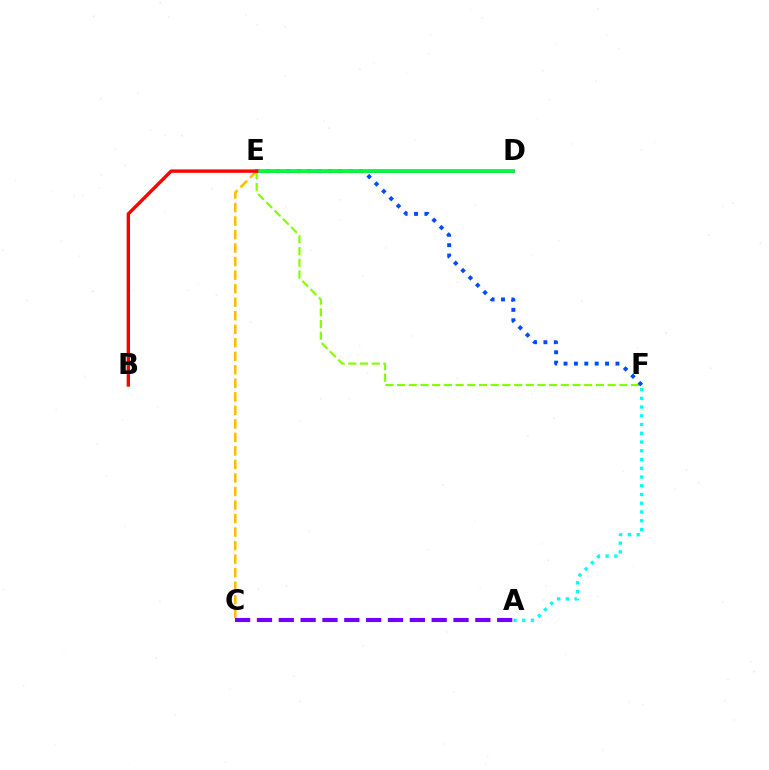{('A', 'F'): [{'color': '#00fff6', 'line_style': 'dotted', 'thickness': 2.38}], ('C', 'E'): [{'color': '#ffbd00', 'line_style': 'dashed', 'thickness': 1.84}], ('E', 'F'): [{'color': '#84ff00', 'line_style': 'dashed', 'thickness': 1.59}, {'color': '#004bff', 'line_style': 'dotted', 'thickness': 2.82}], ('D', 'E'): [{'color': '#ff00cf', 'line_style': 'solid', 'thickness': 1.98}, {'color': '#00ff39', 'line_style': 'solid', 'thickness': 2.72}], ('A', 'C'): [{'color': '#7200ff', 'line_style': 'dashed', 'thickness': 2.97}], ('B', 'E'): [{'color': '#ff0000', 'line_style': 'solid', 'thickness': 2.42}]}